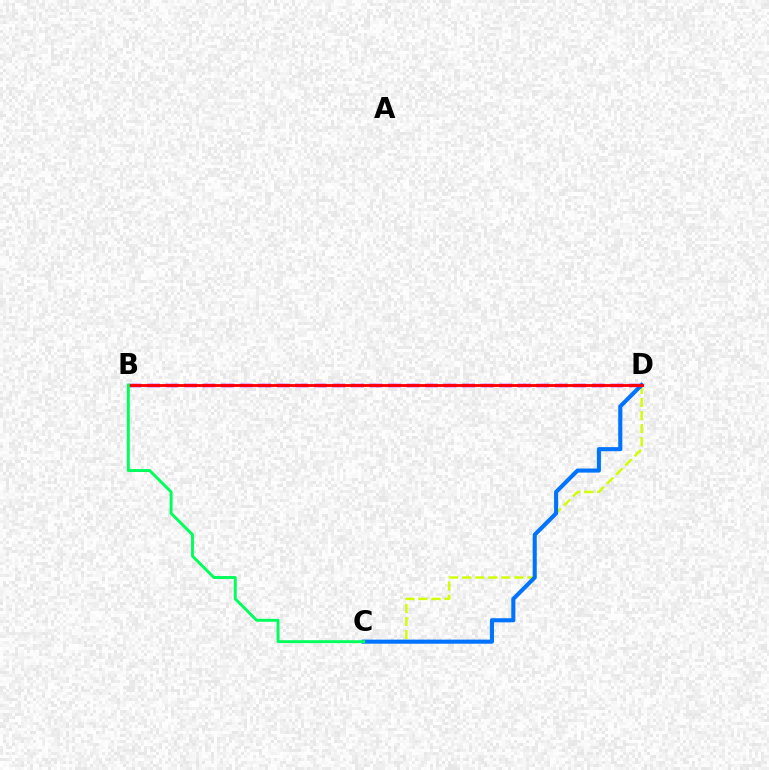{('C', 'D'): [{'color': '#d1ff00', 'line_style': 'dashed', 'thickness': 1.77}, {'color': '#0074ff', 'line_style': 'solid', 'thickness': 2.94}], ('B', 'D'): [{'color': '#b900ff', 'line_style': 'dashed', 'thickness': 2.52}, {'color': '#ff0000', 'line_style': 'solid', 'thickness': 2.04}], ('B', 'C'): [{'color': '#00ff5c', 'line_style': 'solid', 'thickness': 2.1}]}